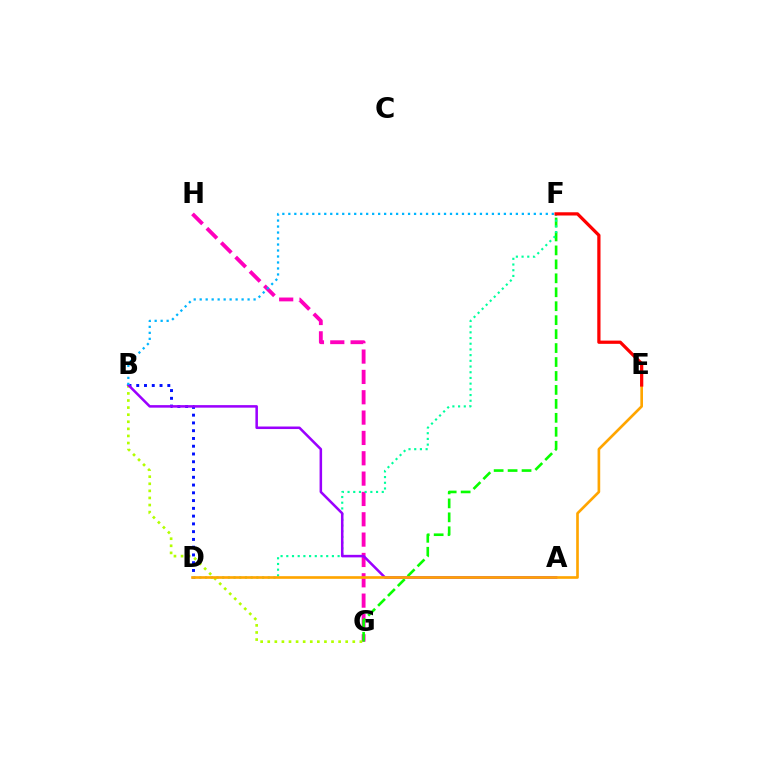{('G', 'H'): [{'color': '#ff00bd', 'line_style': 'dashed', 'thickness': 2.76}], ('F', 'G'): [{'color': '#08ff00', 'line_style': 'dashed', 'thickness': 1.9}], ('D', 'F'): [{'color': '#00ff9d', 'line_style': 'dotted', 'thickness': 1.55}], ('B', 'G'): [{'color': '#b3ff00', 'line_style': 'dotted', 'thickness': 1.93}], ('B', 'D'): [{'color': '#0010ff', 'line_style': 'dotted', 'thickness': 2.11}], ('A', 'B'): [{'color': '#9b00ff', 'line_style': 'solid', 'thickness': 1.83}], ('B', 'F'): [{'color': '#00b5ff', 'line_style': 'dotted', 'thickness': 1.63}], ('D', 'E'): [{'color': '#ffa500', 'line_style': 'solid', 'thickness': 1.91}], ('E', 'F'): [{'color': '#ff0000', 'line_style': 'solid', 'thickness': 2.33}]}